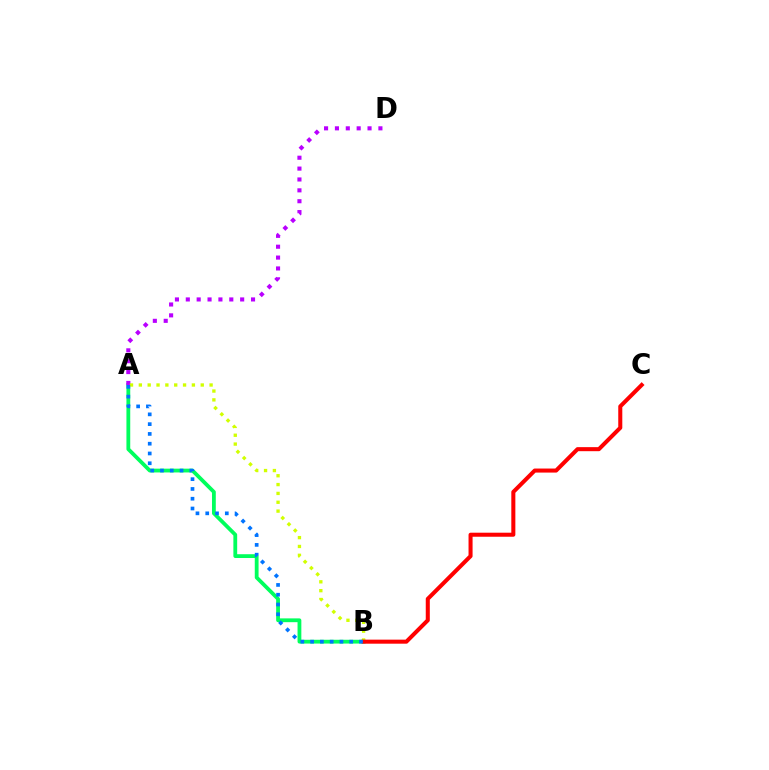{('A', 'B'): [{'color': '#00ff5c', 'line_style': 'solid', 'thickness': 2.74}, {'color': '#d1ff00', 'line_style': 'dotted', 'thickness': 2.4}, {'color': '#0074ff', 'line_style': 'dotted', 'thickness': 2.66}], ('A', 'D'): [{'color': '#b900ff', 'line_style': 'dotted', 'thickness': 2.95}], ('B', 'C'): [{'color': '#ff0000', 'line_style': 'solid', 'thickness': 2.91}]}